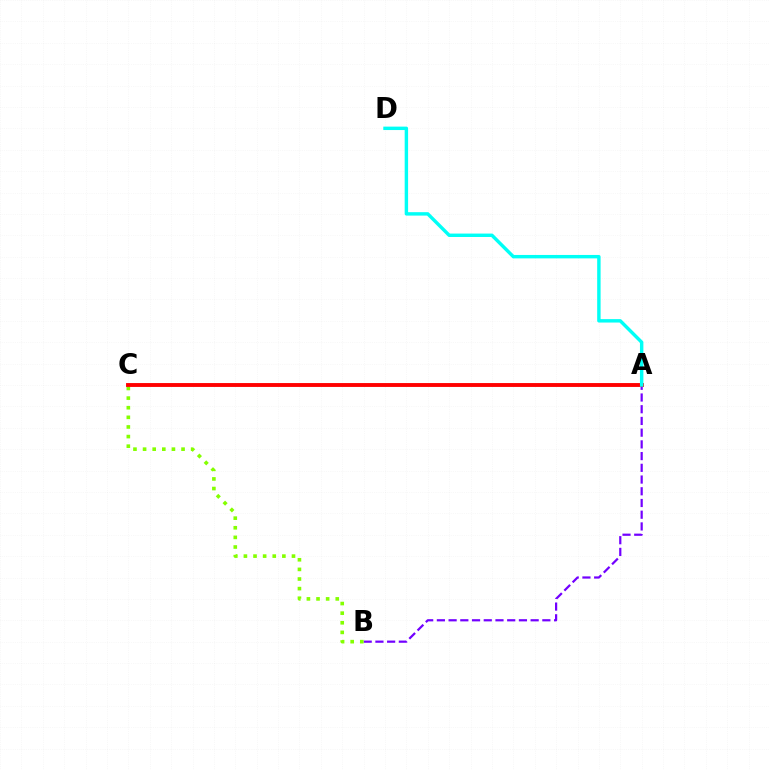{('A', 'B'): [{'color': '#7200ff', 'line_style': 'dashed', 'thickness': 1.59}], ('B', 'C'): [{'color': '#84ff00', 'line_style': 'dotted', 'thickness': 2.61}], ('A', 'C'): [{'color': '#ff0000', 'line_style': 'solid', 'thickness': 2.79}], ('A', 'D'): [{'color': '#00fff6', 'line_style': 'solid', 'thickness': 2.47}]}